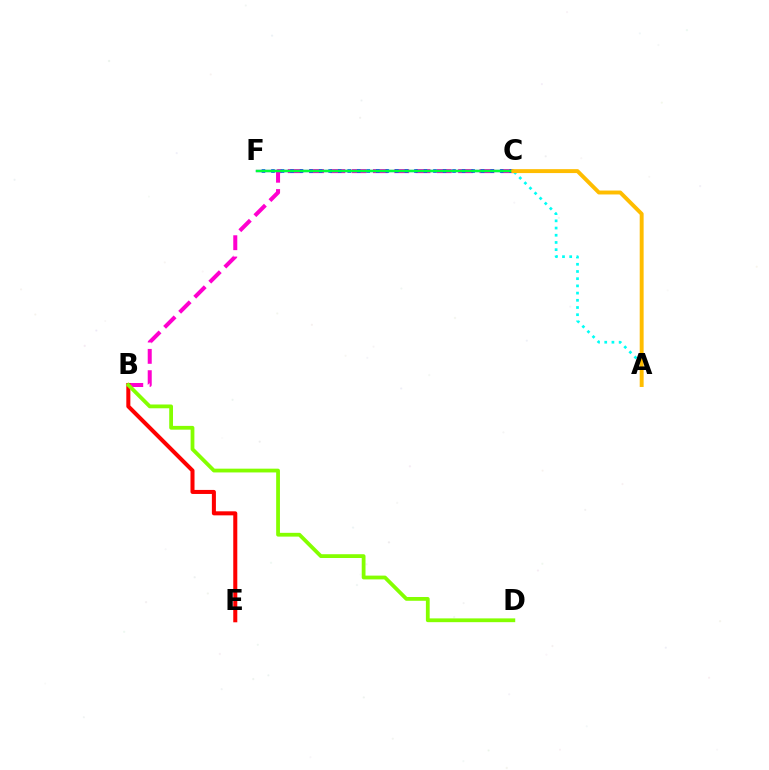{('B', 'C'): [{'color': '#ff00cf', 'line_style': 'dashed', 'thickness': 2.89}], ('B', 'E'): [{'color': '#ff0000', 'line_style': 'solid', 'thickness': 2.91}], ('A', 'C'): [{'color': '#00fff6', 'line_style': 'dotted', 'thickness': 1.96}, {'color': '#ffbd00', 'line_style': 'solid', 'thickness': 2.83}], ('C', 'F'): [{'color': '#004bff', 'line_style': 'dotted', 'thickness': 2.59}, {'color': '#7200ff', 'line_style': 'solid', 'thickness': 1.6}, {'color': '#00ff39', 'line_style': 'solid', 'thickness': 1.77}], ('B', 'D'): [{'color': '#84ff00', 'line_style': 'solid', 'thickness': 2.72}]}